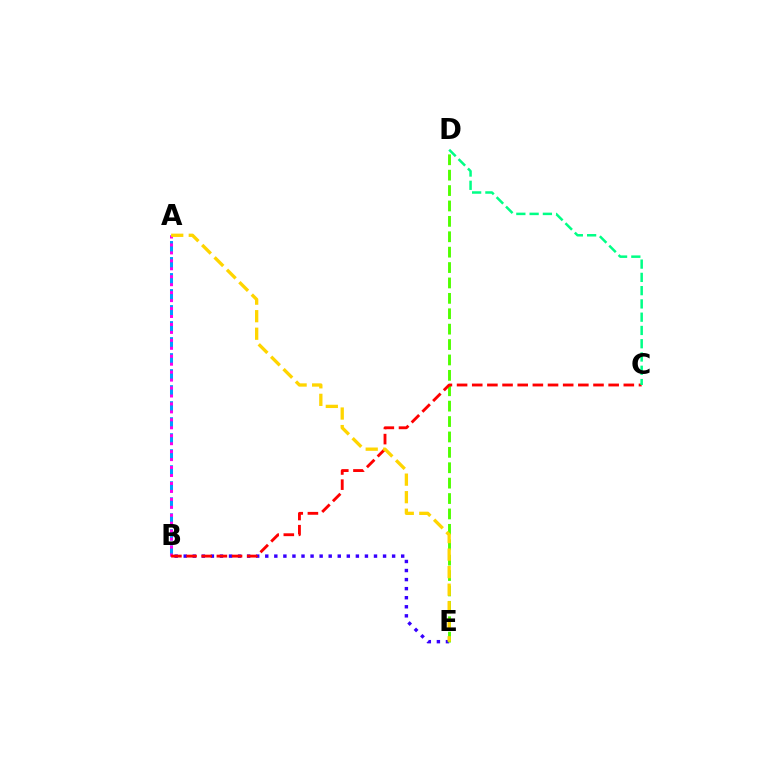{('B', 'E'): [{'color': '#3700ff', 'line_style': 'dotted', 'thickness': 2.46}], ('D', 'E'): [{'color': '#4fff00', 'line_style': 'dashed', 'thickness': 2.09}], ('A', 'B'): [{'color': '#009eff', 'line_style': 'dashed', 'thickness': 2.18}, {'color': '#ff00ed', 'line_style': 'dotted', 'thickness': 2.16}], ('B', 'C'): [{'color': '#ff0000', 'line_style': 'dashed', 'thickness': 2.06}], ('C', 'D'): [{'color': '#00ff86', 'line_style': 'dashed', 'thickness': 1.8}], ('A', 'E'): [{'color': '#ffd500', 'line_style': 'dashed', 'thickness': 2.38}]}